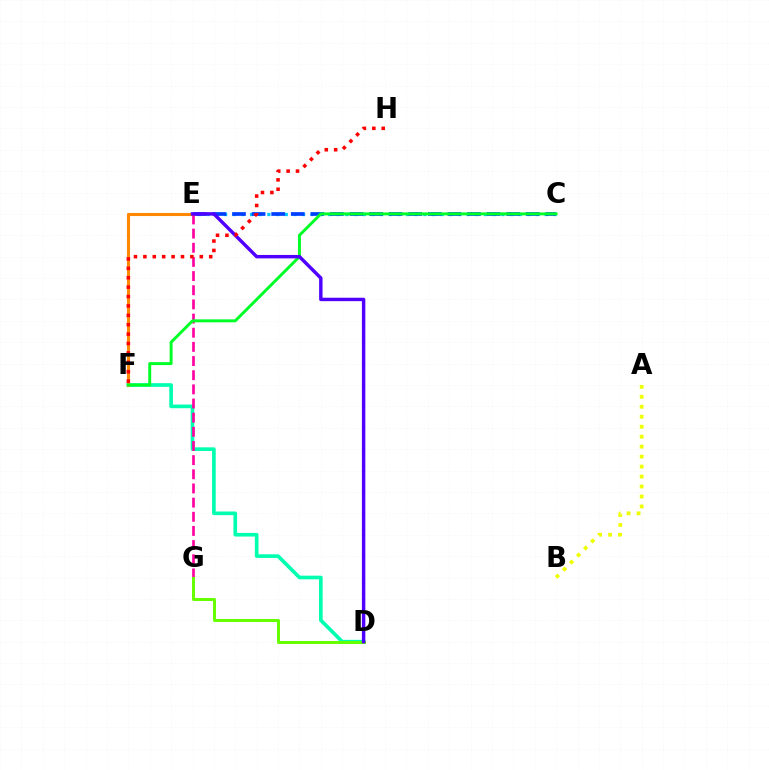{('C', 'E'): [{'color': '#00c7ff', 'line_style': 'dotted', 'thickness': 2.35}, {'color': '#003fff', 'line_style': 'dashed', 'thickness': 2.66}], ('A', 'B'): [{'color': '#eeff00', 'line_style': 'dotted', 'thickness': 2.71}], ('D', 'F'): [{'color': '#00ffaf', 'line_style': 'solid', 'thickness': 2.63}], ('E', 'F'): [{'color': '#d600ff', 'line_style': 'solid', 'thickness': 1.86}, {'color': '#ff8800', 'line_style': 'solid', 'thickness': 2.22}], ('E', 'G'): [{'color': '#ff00a0', 'line_style': 'dashed', 'thickness': 1.92}], ('D', 'G'): [{'color': '#66ff00', 'line_style': 'solid', 'thickness': 2.15}], ('C', 'F'): [{'color': '#00ff27', 'line_style': 'solid', 'thickness': 2.13}], ('D', 'E'): [{'color': '#4f00ff', 'line_style': 'solid', 'thickness': 2.47}], ('F', 'H'): [{'color': '#ff0000', 'line_style': 'dotted', 'thickness': 2.55}]}